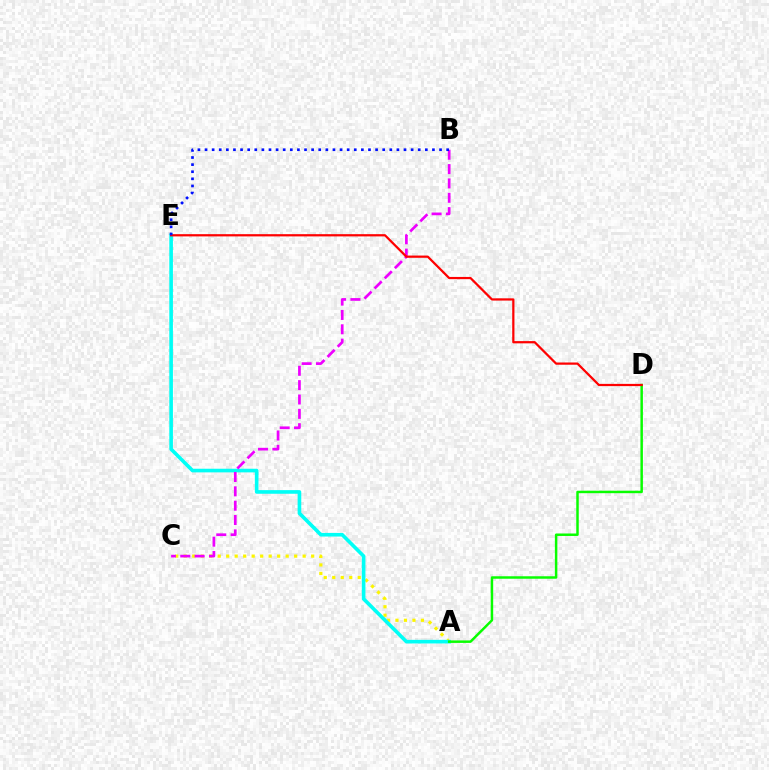{('A', 'C'): [{'color': '#fcf500', 'line_style': 'dotted', 'thickness': 2.31}], ('A', 'E'): [{'color': '#00fff6', 'line_style': 'solid', 'thickness': 2.61}], ('B', 'C'): [{'color': '#ee00ff', 'line_style': 'dashed', 'thickness': 1.95}], ('A', 'D'): [{'color': '#08ff00', 'line_style': 'solid', 'thickness': 1.78}], ('D', 'E'): [{'color': '#ff0000', 'line_style': 'solid', 'thickness': 1.61}], ('B', 'E'): [{'color': '#0010ff', 'line_style': 'dotted', 'thickness': 1.93}]}